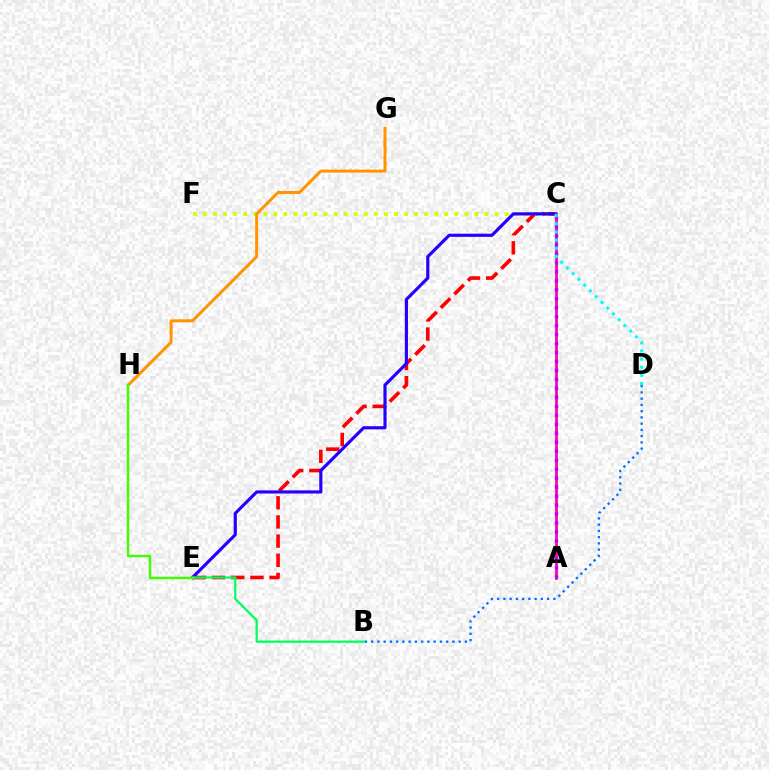{('C', 'E'): [{'color': '#ff0000', 'line_style': 'dashed', 'thickness': 2.6}, {'color': '#2500ff', 'line_style': 'solid', 'thickness': 2.28}], ('B', 'D'): [{'color': '#0074ff', 'line_style': 'dotted', 'thickness': 1.7}], ('C', 'F'): [{'color': '#d1ff00', 'line_style': 'dotted', 'thickness': 2.73}], ('A', 'C'): [{'color': '#ff00ac', 'line_style': 'solid', 'thickness': 1.99}, {'color': '#b900ff', 'line_style': 'dotted', 'thickness': 2.44}], ('G', 'H'): [{'color': '#ff9400', 'line_style': 'solid', 'thickness': 2.16}], ('C', 'D'): [{'color': '#00fff6', 'line_style': 'dotted', 'thickness': 2.21}], ('B', 'E'): [{'color': '#00ff5c', 'line_style': 'solid', 'thickness': 1.62}], ('E', 'H'): [{'color': '#3dff00', 'line_style': 'solid', 'thickness': 1.75}]}